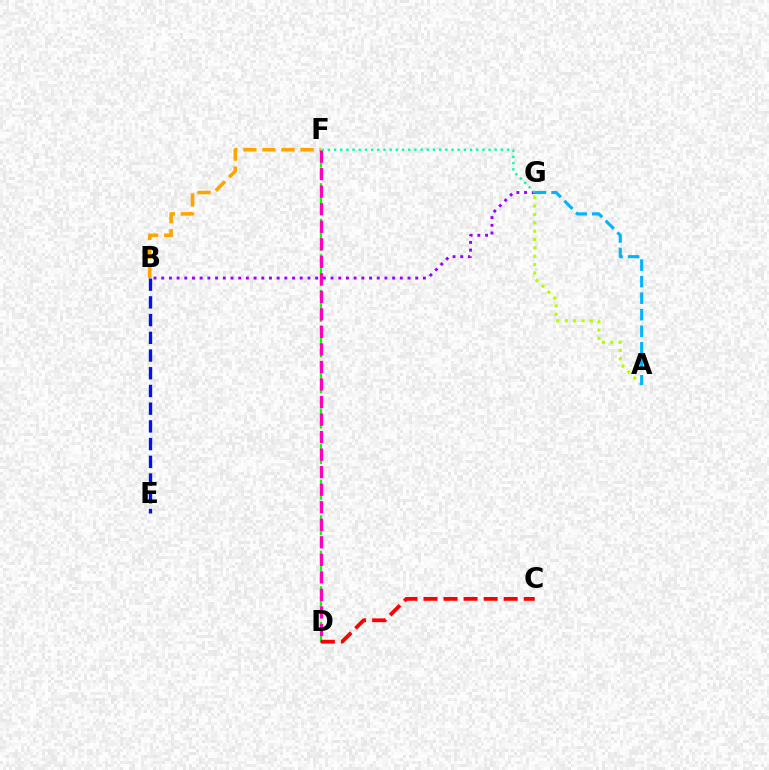{('B', 'G'): [{'color': '#9b00ff', 'line_style': 'dotted', 'thickness': 2.09}], ('D', 'F'): [{'color': '#08ff00', 'line_style': 'dashed', 'thickness': 1.61}, {'color': '#ff00bd', 'line_style': 'dashed', 'thickness': 2.38}], ('B', 'F'): [{'color': '#ffa500', 'line_style': 'dashed', 'thickness': 2.59}], ('B', 'E'): [{'color': '#0010ff', 'line_style': 'dashed', 'thickness': 2.41}], ('A', 'G'): [{'color': '#b3ff00', 'line_style': 'dotted', 'thickness': 2.27}, {'color': '#00b5ff', 'line_style': 'dashed', 'thickness': 2.25}], ('F', 'G'): [{'color': '#00ff9d', 'line_style': 'dotted', 'thickness': 1.68}], ('C', 'D'): [{'color': '#ff0000', 'line_style': 'dashed', 'thickness': 2.72}]}